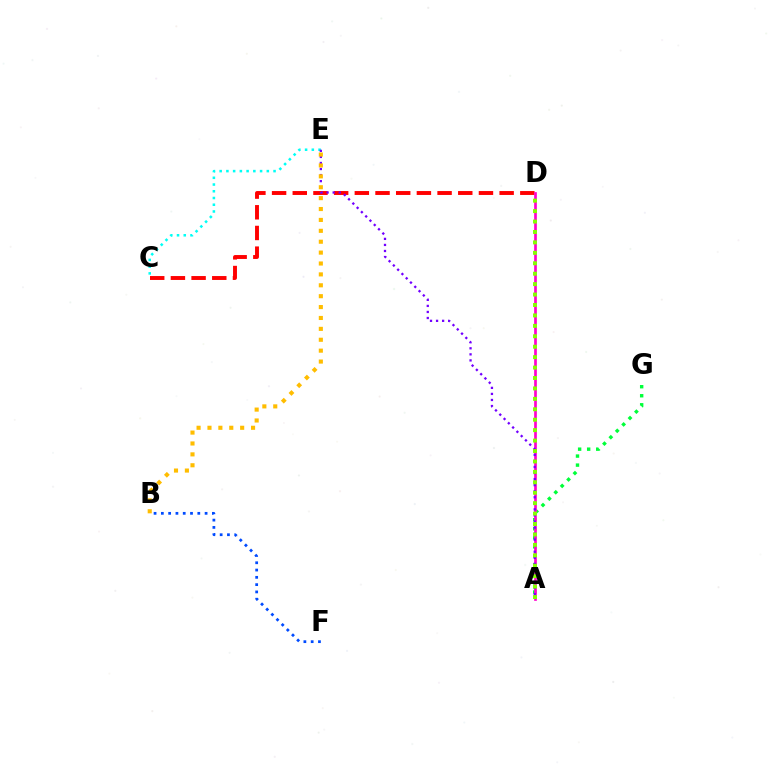{('A', 'G'): [{'color': '#00ff39', 'line_style': 'dotted', 'thickness': 2.46}], ('C', 'D'): [{'color': '#ff0000', 'line_style': 'dashed', 'thickness': 2.81}], ('C', 'E'): [{'color': '#00fff6', 'line_style': 'dotted', 'thickness': 1.83}], ('A', 'D'): [{'color': '#ff00cf', 'line_style': 'solid', 'thickness': 1.94}, {'color': '#84ff00', 'line_style': 'dotted', 'thickness': 2.83}], ('A', 'E'): [{'color': '#7200ff', 'line_style': 'dotted', 'thickness': 1.64}], ('B', 'F'): [{'color': '#004bff', 'line_style': 'dotted', 'thickness': 1.98}], ('B', 'E'): [{'color': '#ffbd00', 'line_style': 'dotted', 'thickness': 2.96}]}